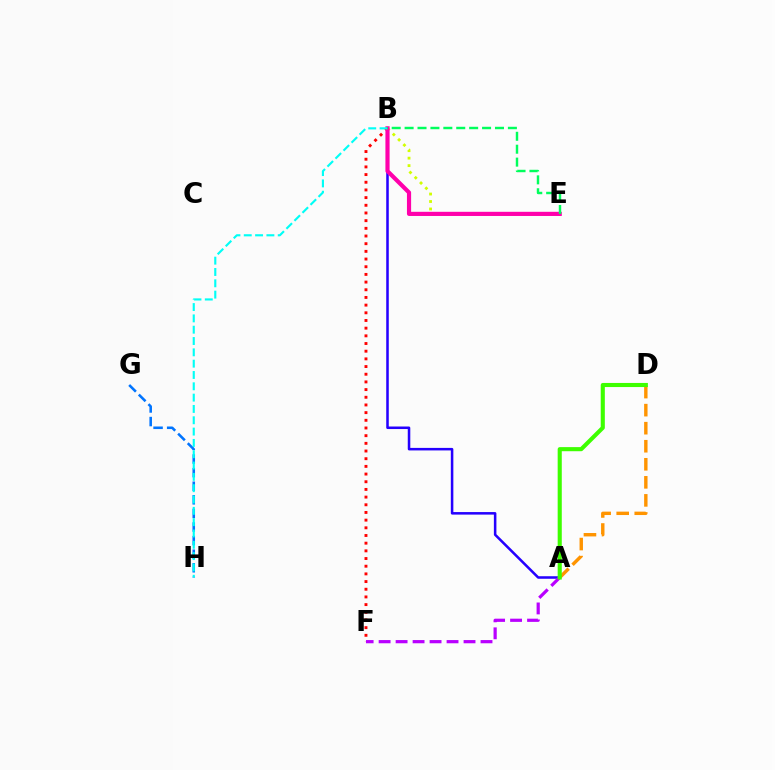{('A', 'D'): [{'color': '#ff9400', 'line_style': 'dashed', 'thickness': 2.45}, {'color': '#3dff00', 'line_style': 'solid', 'thickness': 2.95}], ('G', 'H'): [{'color': '#0074ff', 'line_style': 'dashed', 'thickness': 1.85}], ('A', 'B'): [{'color': '#2500ff', 'line_style': 'solid', 'thickness': 1.83}], ('B', 'F'): [{'color': '#ff0000', 'line_style': 'dotted', 'thickness': 2.09}], ('B', 'E'): [{'color': '#d1ff00', 'line_style': 'dotted', 'thickness': 2.03}, {'color': '#ff00ac', 'line_style': 'solid', 'thickness': 3.0}, {'color': '#00ff5c', 'line_style': 'dashed', 'thickness': 1.75}], ('A', 'F'): [{'color': '#b900ff', 'line_style': 'dashed', 'thickness': 2.31}], ('B', 'H'): [{'color': '#00fff6', 'line_style': 'dashed', 'thickness': 1.54}]}